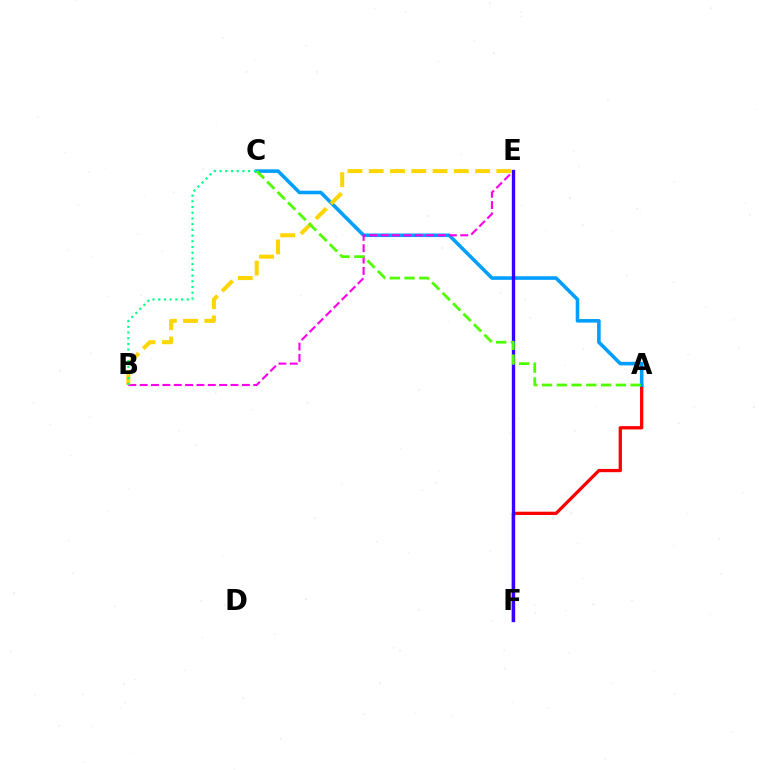{('A', 'F'): [{'color': '#ff0000', 'line_style': 'solid', 'thickness': 2.35}], ('A', 'C'): [{'color': '#009eff', 'line_style': 'solid', 'thickness': 2.57}, {'color': '#4fff00', 'line_style': 'dashed', 'thickness': 2.01}], ('B', 'E'): [{'color': '#ff00ed', 'line_style': 'dashed', 'thickness': 1.54}, {'color': '#ffd500', 'line_style': 'dashed', 'thickness': 2.89}], ('E', 'F'): [{'color': '#3700ff', 'line_style': 'solid', 'thickness': 2.4}], ('B', 'C'): [{'color': '#00ff86', 'line_style': 'dotted', 'thickness': 1.55}]}